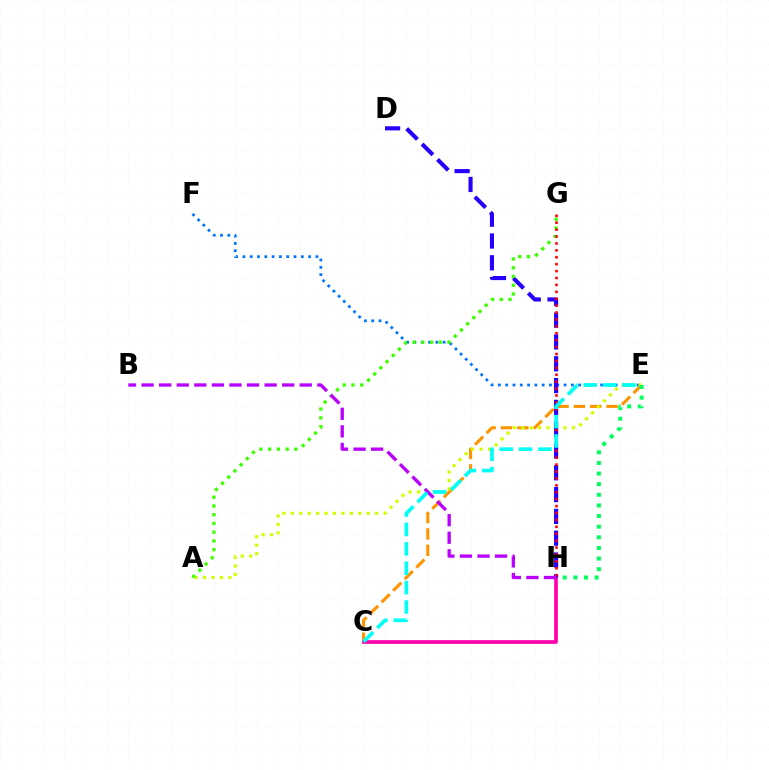{('C', 'E'): [{'color': '#ff9400', 'line_style': 'dashed', 'thickness': 2.22}, {'color': '#00fff6', 'line_style': 'dashed', 'thickness': 2.63}], ('C', 'H'): [{'color': '#ff00ac', 'line_style': 'solid', 'thickness': 2.64}], ('E', 'F'): [{'color': '#0074ff', 'line_style': 'dotted', 'thickness': 1.98}], ('A', 'E'): [{'color': '#d1ff00', 'line_style': 'dotted', 'thickness': 2.29}], ('E', 'H'): [{'color': '#00ff5c', 'line_style': 'dotted', 'thickness': 2.89}], ('D', 'H'): [{'color': '#2500ff', 'line_style': 'dashed', 'thickness': 2.96}], ('A', 'G'): [{'color': '#3dff00', 'line_style': 'dotted', 'thickness': 2.38}], ('G', 'H'): [{'color': '#ff0000', 'line_style': 'dotted', 'thickness': 1.88}], ('B', 'H'): [{'color': '#b900ff', 'line_style': 'dashed', 'thickness': 2.39}]}